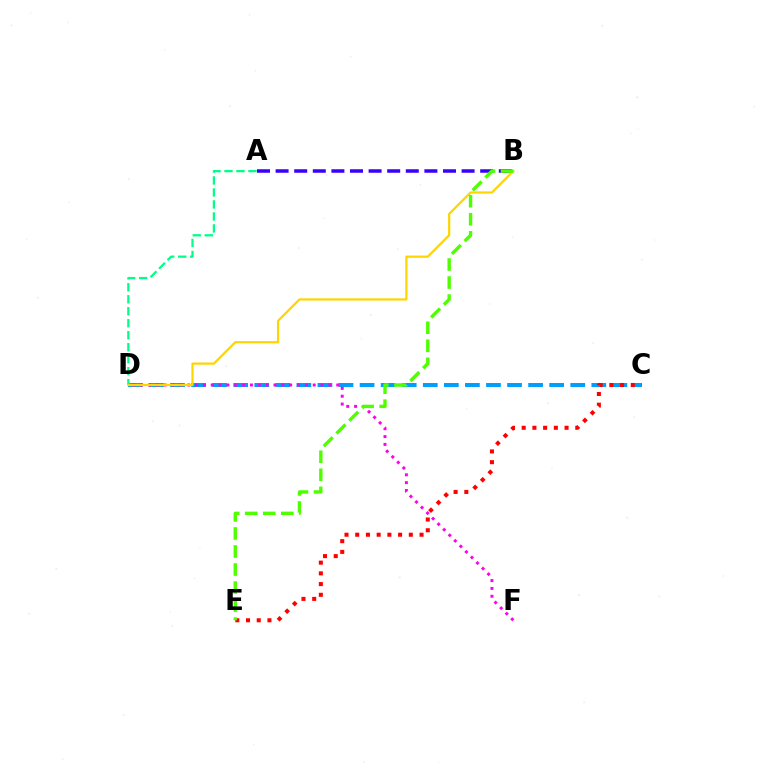{('C', 'D'): [{'color': '#009eff', 'line_style': 'dashed', 'thickness': 2.86}], ('D', 'F'): [{'color': '#ff00ed', 'line_style': 'dotted', 'thickness': 2.13}], ('A', 'D'): [{'color': '#00ff86', 'line_style': 'dashed', 'thickness': 1.63}], ('A', 'B'): [{'color': '#3700ff', 'line_style': 'dashed', 'thickness': 2.53}], ('B', 'D'): [{'color': '#ffd500', 'line_style': 'solid', 'thickness': 1.61}], ('C', 'E'): [{'color': '#ff0000', 'line_style': 'dotted', 'thickness': 2.91}], ('B', 'E'): [{'color': '#4fff00', 'line_style': 'dashed', 'thickness': 2.45}]}